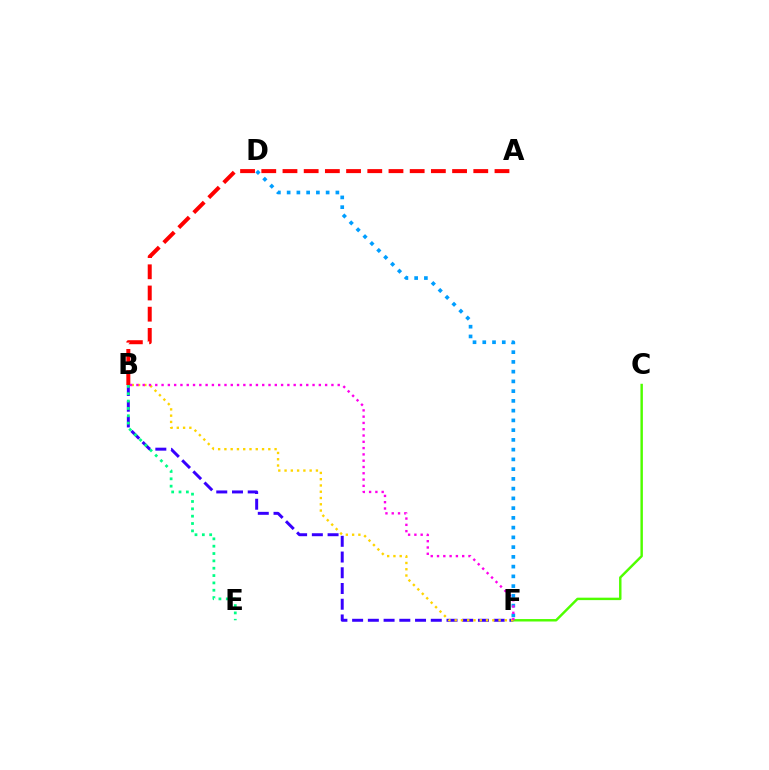{('B', 'F'): [{'color': '#3700ff', 'line_style': 'dashed', 'thickness': 2.14}, {'color': '#ffd500', 'line_style': 'dotted', 'thickness': 1.7}, {'color': '#ff00ed', 'line_style': 'dotted', 'thickness': 1.71}], ('D', 'F'): [{'color': '#009eff', 'line_style': 'dotted', 'thickness': 2.65}], ('C', 'F'): [{'color': '#4fff00', 'line_style': 'solid', 'thickness': 1.76}], ('A', 'B'): [{'color': '#ff0000', 'line_style': 'dashed', 'thickness': 2.88}], ('B', 'E'): [{'color': '#00ff86', 'line_style': 'dotted', 'thickness': 2.0}]}